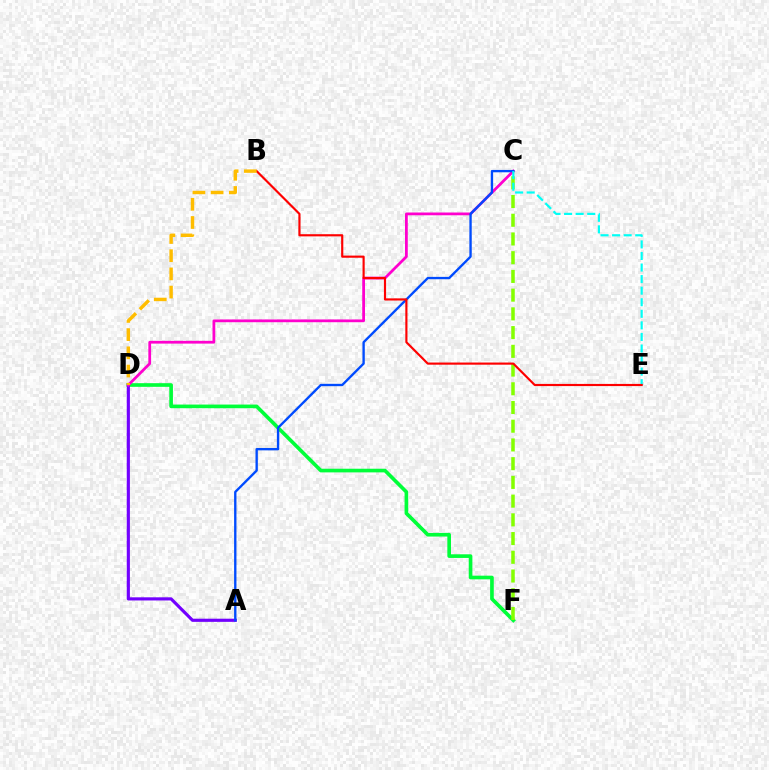{('D', 'F'): [{'color': '#00ff39', 'line_style': 'solid', 'thickness': 2.63}], ('C', 'F'): [{'color': '#84ff00', 'line_style': 'dashed', 'thickness': 2.54}], ('A', 'D'): [{'color': '#7200ff', 'line_style': 'solid', 'thickness': 2.27}], ('C', 'D'): [{'color': '#ff00cf', 'line_style': 'solid', 'thickness': 1.99}], ('A', 'C'): [{'color': '#004bff', 'line_style': 'solid', 'thickness': 1.69}], ('C', 'E'): [{'color': '#00fff6', 'line_style': 'dashed', 'thickness': 1.57}], ('B', 'E'): [{'color': '#ff0000', 'line_style': 'solid', 'thickness': 1.55}], ('B', 'D'): [{'color': '#ffbd00', 'line_style': 'dashed', 'thickness': 2.47}]}